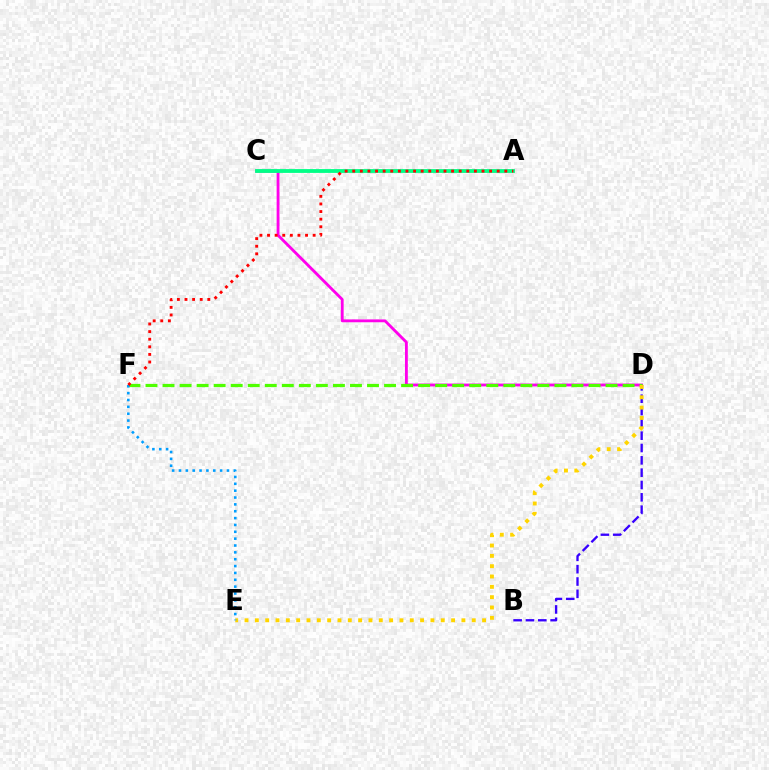{('C', 'D'): [{'color': '#ff00ed', 'line_style': 'solid', 'thickness': 2.05}], ('D', 'F'): [{'color': '#4fff00', 'line_style': 'dashed', 'thickness': 2.31}], ('A', 'C'): [{'color': '#00ff86', 'line_style': 'solid', 'thickness': 2.75}], ('B', 'D'): [{'color': '#3700ff', 'line_style': 'dashed', 'thickness': 1.67}], ('D', 'E'): [{'color': '#ffd500', 'line_style': 'dotted', 'thickness': 2.81}], ('E', 'F'): [{'color': '#009eff', 'line_style': 'dotted', 'thickness': 1.86}], ('A', 'F'): [{'color': '#ff0000', 'line_style': 'dotted', 'thickness': 2.07}]}